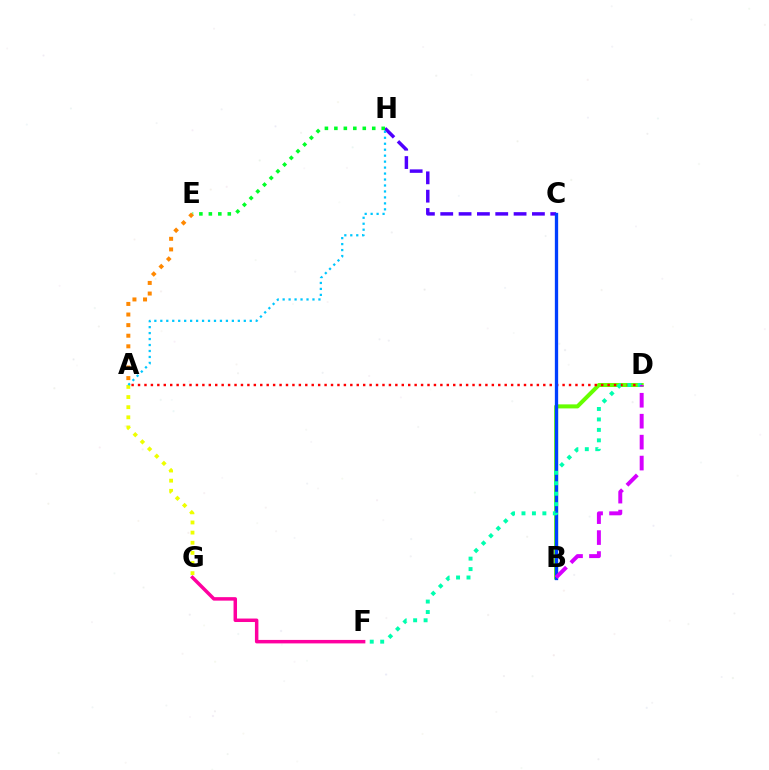{('C', 'H'): [{'color': '#4f00ff', 'line_style': 'dashed', 'thickness': 2.49}], ('A', 'G'): [{'color': '#eeff00', 'line_style': 'dotted', 'thickness': 2.75}], ('B', 'D'): [{'color': '#66ff00', 'line_style': 'solid', 'thickness': 2.9}, {'color': '#d600ff', 'line_style': 'dashed', 'thickness': 2.85}], ('F', 'G'): [{'color': '#ff00a0', 'line_style': 'solid', 'thickness': 2.5}], ('A', 'D'): [{'color': '#ff0000', 'line_style': 'dotted', 'thickness': 1.75}], ('B', 'C'): [{'color': '#003fff', 'line_style': 'solid', 'thickness': 2.38}], ('A', 'H'): [{'color': '#00c7ff', 'line_style': 'dotted', 'thickness': 1.62}], ('E', 'H'): [{'color': '#00ff27', 'line_style': 'dotted', 'thickness': 2.57}], ('A', 'E'): [{'color': '#ff8800', 'line_style': 'dotted', 'thickness': 2.88}], ('D', 'F'): [{'color': '#00ffaf', 'line_style': 'dotted', 'thickness': 2.84}]}